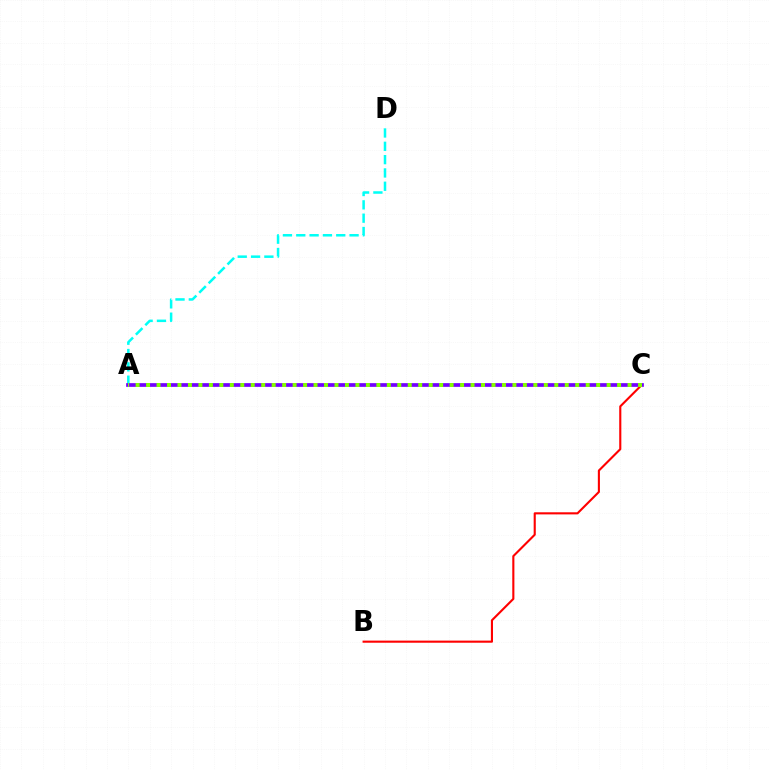{('A', 'D'): [{'color': '#00fff6', 'line_style': 'dashed', 'thickness': 1.81}], ('B', 'C'): [{'color': '#ff0000', 'line_style': 'solid', 'thickness': 1.52}], ('A', 'C'): [{'color': '#7200ff', 'line_style': 'solid', 'thickness': 2.67}, {'color': '#84ff00', 'line_style': 'dotted', 'thickness': 2.84}]}